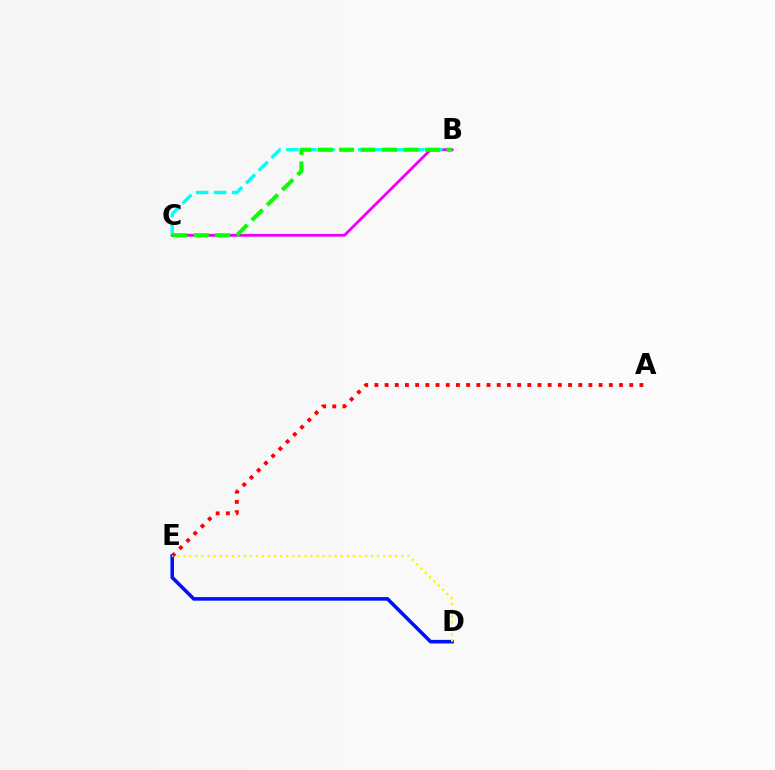{('A', 'E'): [{'color': '#ff0000', 'line_style': 'dotted', 'thickness': 2.77}], ('B', 'C'): [{'color': '#ee00ff', 'line_style': 'solid', 'thickness': 2.05}, {'color': '#00fff6', 'line_style': 'dashed', 'thickness': 2.44}, {'color': '#08ff00', 'line_style': 'dashed', 'thickness': 2.92}], ('D', 'E'): [{'color': '#0010ff', 'line_style': 'solid', 'thickness': 2.57}, {'color': '#fcf500', 'line_style': 'dotted', 'thickness': 1.65}]}